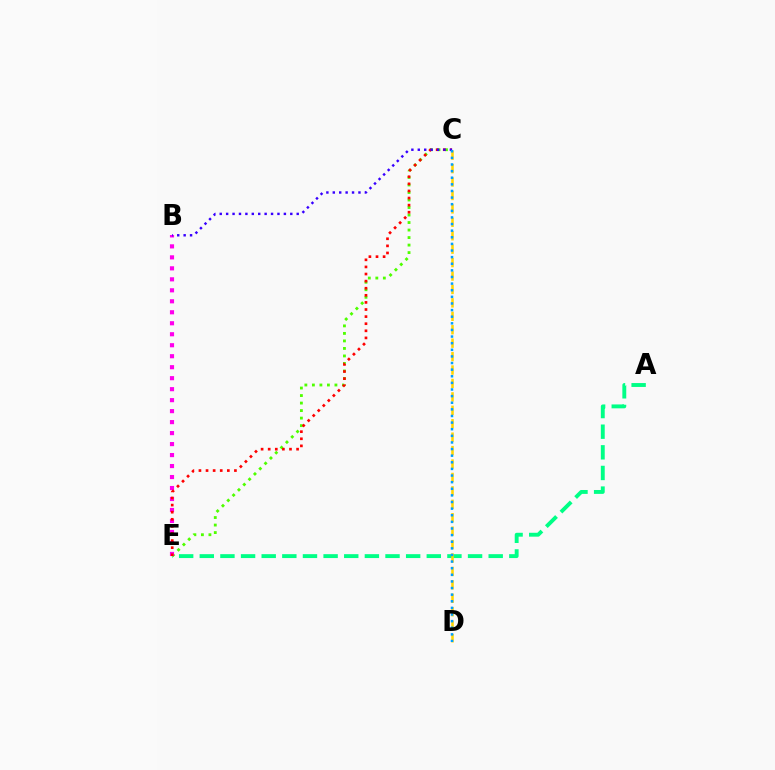{('C', 'E'): [{'color': '#4fff00', 'line_style': 'dotted', 'thickness': 2.04}, {'color': '#ff0000', 'line_style': 'dotted', 'thickness': 1.93}], ('A', 'E'): [{'color': '#00ff86', 'line_style': 'dashed', 'thickness': 2.8}], ('C', 'D'): [{'color': '#ffd500', 'line_style': 'dashed', 'thickness': 1.82}, {'color': '#009eff', 'line_style': 'dotted', 'thickness': 1.8}], ('B', 'E'): [{'color': '#ff00ed', 'line_style': 'dotted', 'thickness': 2.98}], ('B', 'C'): [{'color': '#3700ff', 'line_style': 'dotted', 'thickness': 1.74}]}